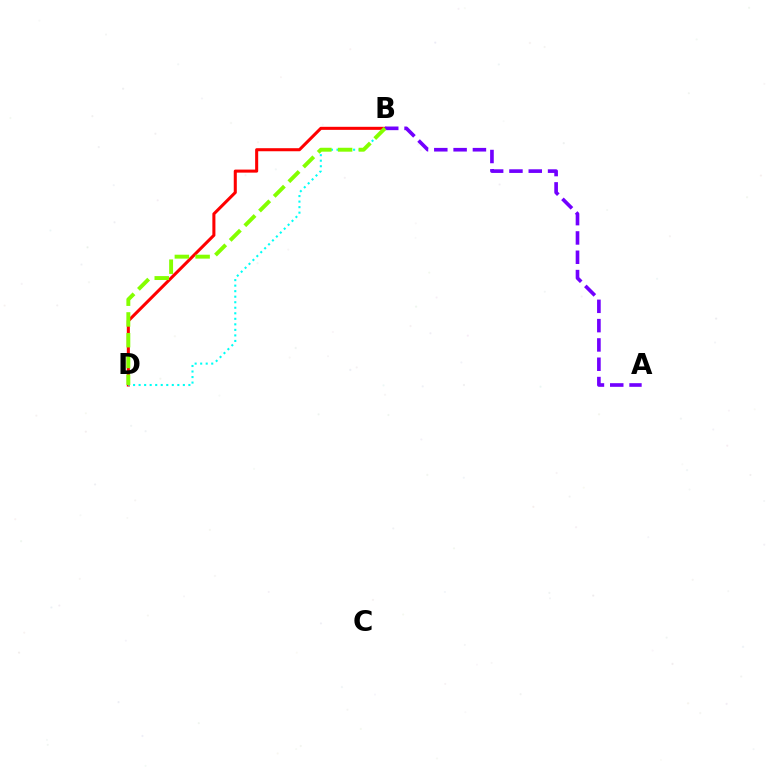{('B', 'D'): [{'color': '#ff0000', 'line_style': 'solid', 'thickness': 2.2}, {'color': '#00fff6', 'line_style': 'dotted', 'thickness': 1.5}, {'color': '#84ff00', 'line_style': 'dashed', 'thickness': 2.82}], ('A', 'B'): [{'color': '#7200ff', 'line_style': 'dashed', 'thickness': 2.62}]}